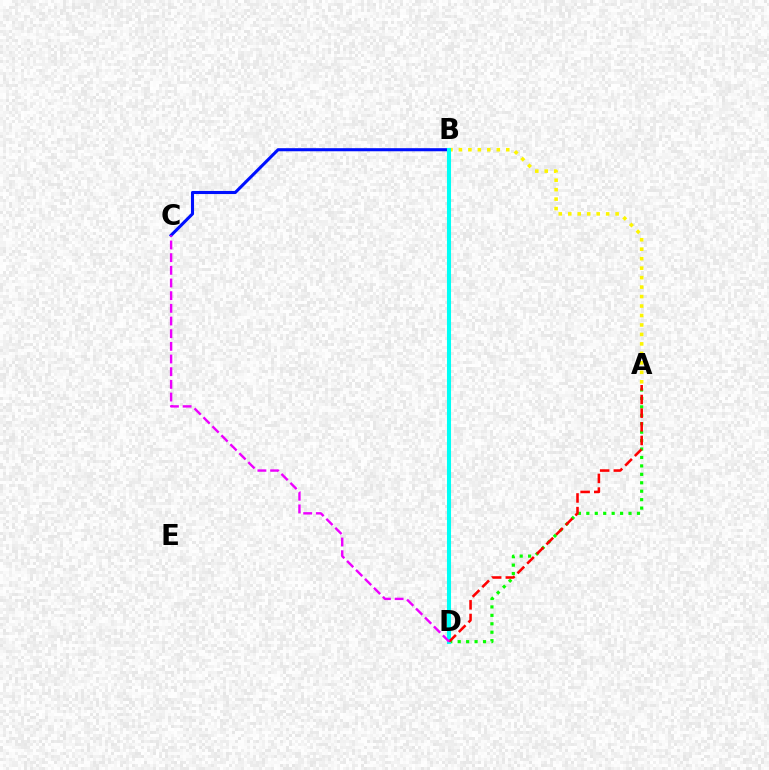{('B', 'C'): [{'color': '#0010ff', 'line_style': 'solid', 'thickness': 2.22}], ('A', 'D'): [{'color': '#08ff00', 'line_style': 'dotted', 'thickness': 2.29}, {'color': '#ff0000', 'line_style': 'dashed', 'thickness': 1.85}], ('A', 'B'): [{'color': '#fcf500', 'line_style': 'dotted', 'thickness': 2.57}], ('B', 'D'): [{'color': '#00fff6', 'line_style': 'solid', 'thickness': 2.92}], ('C', 'D'): [{'color': '#ee00ff', 'line_style': 'dashed', 'thickness': 1.72}]}